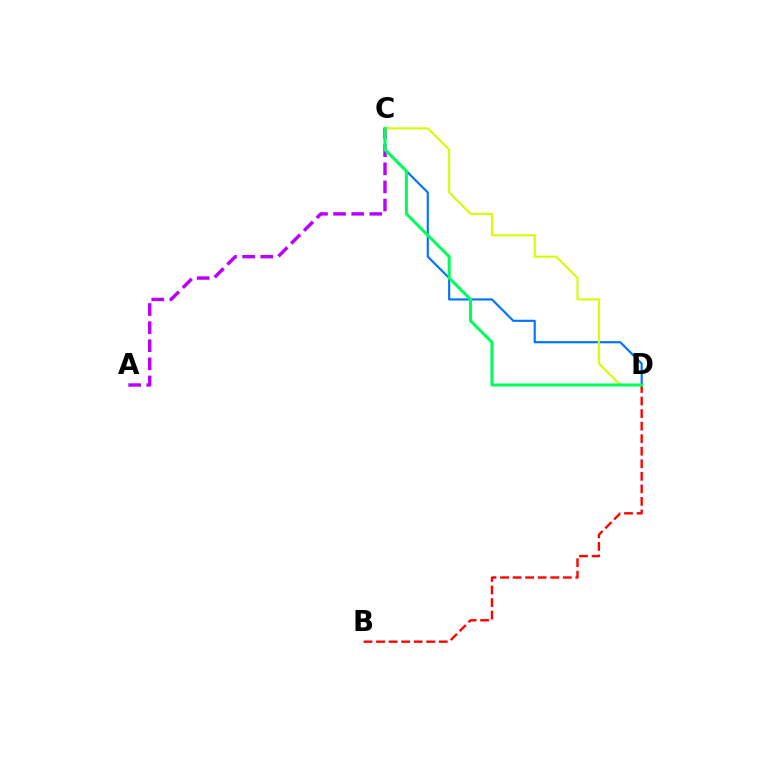{('B', 'D'): [{'color': '#ff0000', 'line_style': 'dashed', 'thickness': 1.7}], ('C', 'D'): [{'color': '#0074ff', 'line_style': 'solid', 'thickness': 1.55}, {'color': '#d1ff00', 'line_style': 'solid', 'thickness': 1.5}, {'color': '#00ff5c', 'line_style': 'solid', 'thickness': 2.19}], ('A', 'C'): [{'color': '#b900ff', 'line_style': 'dashed', 'thickness': 2.46}]}